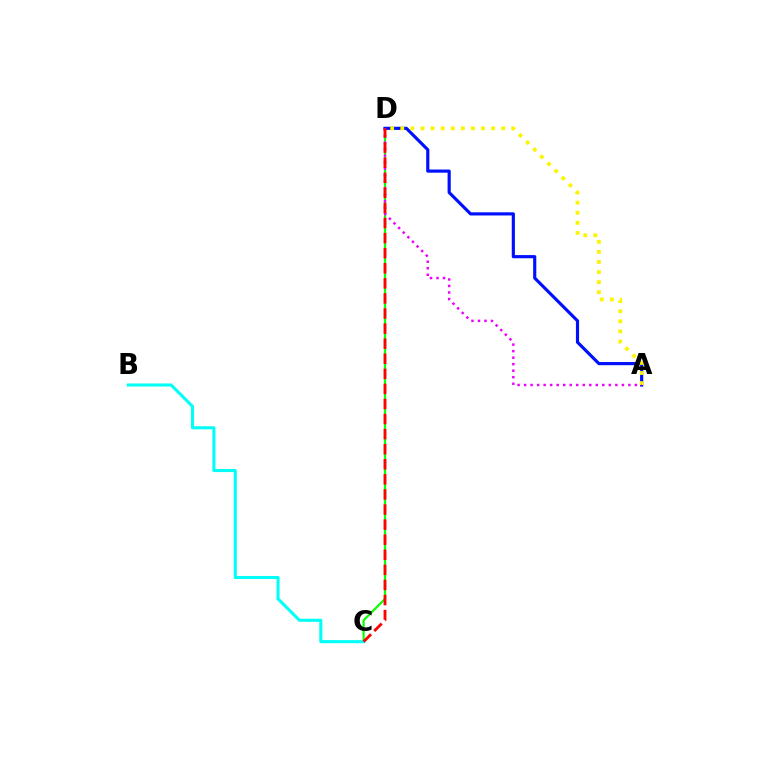{('C', 'D'): [{'color': '#08ff00', 'line_style': 'solid', 'thickness': 1.59}, {'color': '#ff0000', 'line_style': 'dashed', 'thickness': 2.05}], ('A', 'D'): [{'color': '#0010ff', 'line_style': 'solid', 'thickness': 2.27}, {'color': '#fcf500', 'line_style': 'dotted', 'thickness': 2.74}, {'color': '#ee00ff', 'line_style': 'dotted', 'thickness': 1.77}], ('B', 'C'): [{'color': '#00fff6', 'line_style': 'solid', 'thickness': 2.21}]}